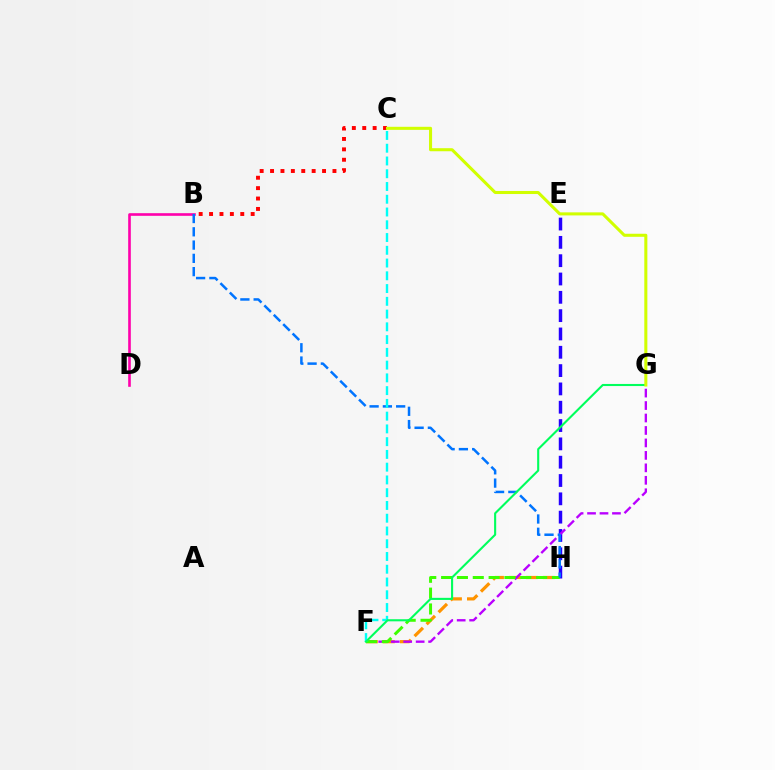{('F', 'H'): [{'color': '#ff9400', 'line_style': 'dashed', 'thickness': 2.3}, {'color': '#3dff00', 'line_style': 'dashed', 'thickness': 2.15}], ('E', 'H'): [{'color': '#2500ff', 'line_style': 'dashed', 'thickness': 2.49}], ('F', 'G'): [{'color': '#b900ff', 'line_style': 'dashed', 'thickness': 1.69}, {'color': '#00ff5c', 'line_style': 'solid', 'thickness': 1.51}], ('B', 'D'): [{'color': '#ff00ac', 'line_style': 'solid', 'thickness': 1.9}], ('B', 'H'): [{'color': '#0074ff', 'line_style': 'dashed', 'thickness': 1.8}], ('C', 'F'): [{'color': '#00fff6', 'line_style': 'dashed', 'thickness': 1.73}], ('B', 'C'): [{'color': '#ff0000', 'line_style': 'dotted', 'thickness': 2.83}], ('C', 'G'): [{'color': '#d1ff00', 'line_style': 'solid', 'thickness': 2.2}]}